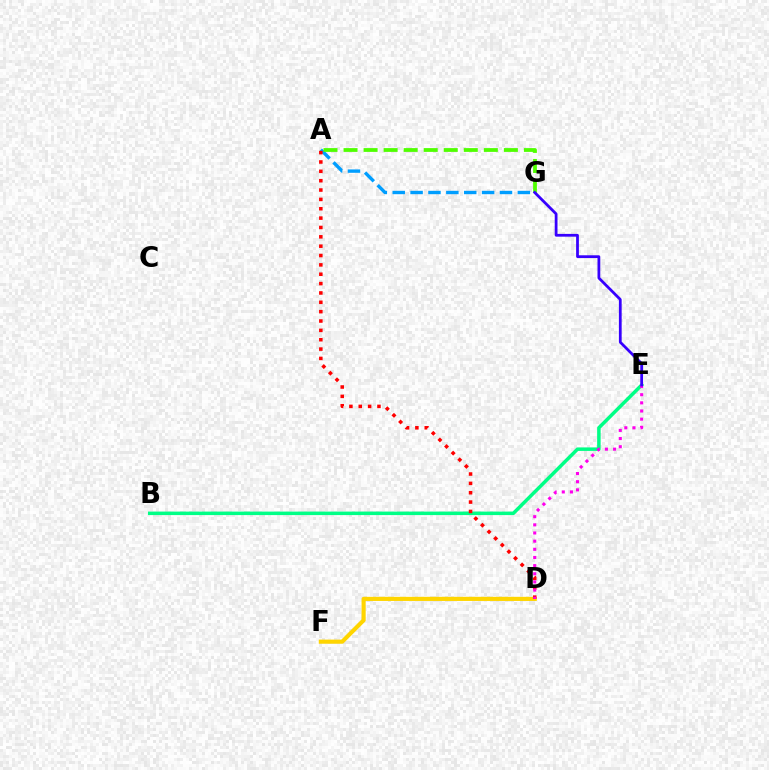{('A', 'G'): [{'color': '#009eff', 'line_style': 'dashed', 'thickness': 2.43}, {'color': '#4fff00', 'line_style': 'dashed', 'thickness': 2.72}], ('B', 'E'): [{'color': '#00ff86', 'line_style': 'solid', 'thickness': 2.52}], ('D', 'F'): [{'color': '#ffd500', 'line_style': 'solid', 'thickness': 2.97}], ('A', 'D'): [{'color': '#ff0000', 'line_style': 'dotted', 'thickness': 2.54}], ('D', 'E'): [{'color': '#ff00ed', 'line_style': 'dotted', 'thickness': 2.22}], ('E', 'G'): [{'color': '#3700ff', 'line_style': 'solid', 'thickness': 1.99}]}